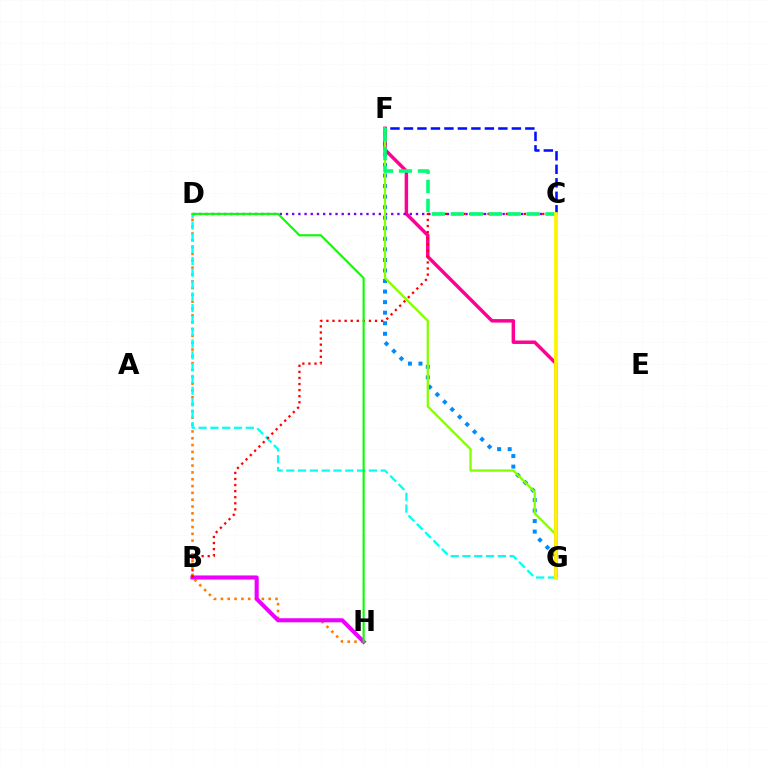{('F', 'G'): [{'color': '#008cff', 'line_style': 'dotted', 'thickness': 2.87}, {'color': '#ff0094', 'line_style': 'solid', 'thickness': 2.5}, {'color': '#84ff00', 'line_style': 'solid', 'thickness': 1.64}], ('D', 'H'): [{'color': '#ff7c00', 'line_style': 'dotted', 'thickness': 1.85}, {'color': '#08ff00', 'line_style': 'solid', 'thickness': 1.53}], ('C', 'D'): [{'color': '#7200ff', 'line_style': 'dotted', 'thickness': 1.68}], ('D', 'G'): [{'color': '#00fff6', 'line_style': 'dashed', 'thickness': 1.6}], ('B', 'H'): [{'color': '#ee00ff', 'line_style': 'solid', 'thickness': 2.94}], ('C', 'F'): [{'color': '#0010ff', 'line_style': 'dashed', 'thickness': 1.83}, {'color': '#00ff74', 'line_style': 'dashed', 'thickness': 2.58}], ('B', 'C'): [{'color': '#ff0000', 'line_style': 'dotted', 'thickness': 1.65}], ('C', 'G'): [{'color': '#fcf500', 'line_style': 'solid', 'thickness': 2.71}]}